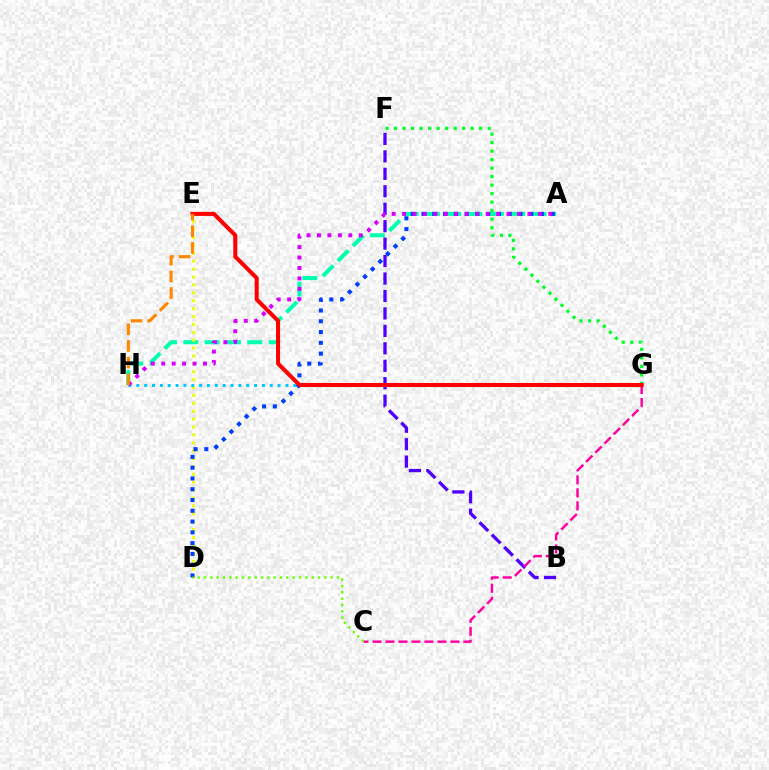{('A', 'H'): [{'color': '#00ffaf', 'line_style': 'dashed', 'thickness': 2.9}, {'color': '#d600ff', 'line_style': 'dotted', 'thickness': 2.84}], ('D', 'E'): [{'color': '#eeff00', 'line_style': 'dotted', 'thickness': 2.14}], ('B', 'F'): [{'color': '#4f00ff', 'line_style': 'dashed', 'thickness': 2.37}], ('G', 'H'): [{'color': '#00c7ff', 'line_style': 'dotted', 'thickness': 2.13}], ('A', 'D'): [{'color': '#003fff', 'line_style': 'dotted', 'thickness': 2.93}], ('F', 'G'): [{'color': '#00ff27', 'line_style': 'dotted', 'thickness': 2.31}], ('C', 'G'): [{'color': '#ff00a0', 'line_style': 'dashed', 'thickness': 1.76}], ('C', 'D'): [{'color': '#66ff00', 'line_style': 'dotted', 'thickness': 1.72}], ('E', 'G'): [{'color': '#ff0000', 'line_style': 'solid', 'thickness': 2.91}], ('E', 'H'): [{'color': '#ff8800', 'line_style': 'dashed', 'thickness': 2.26}]}